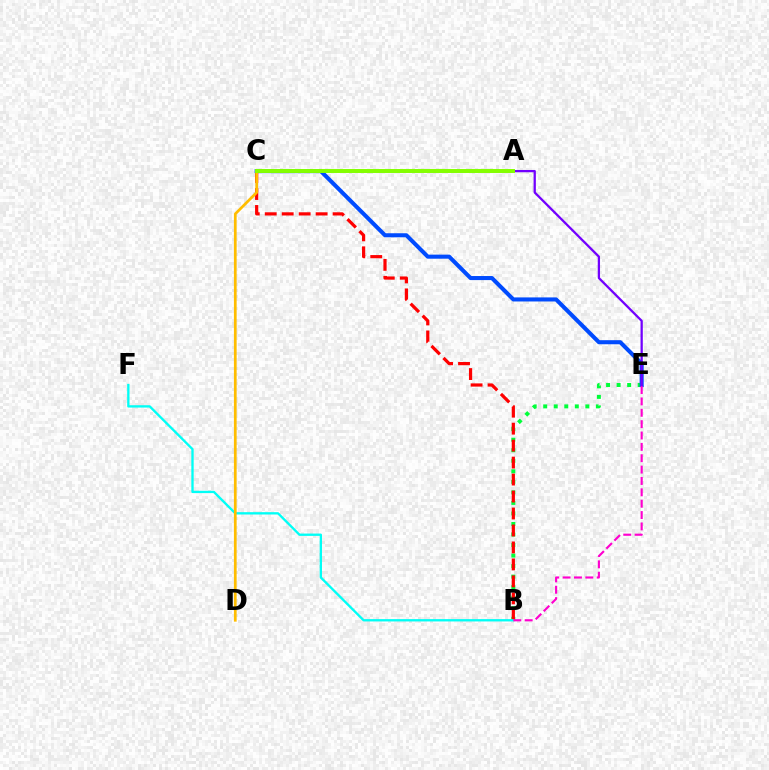{('B', 'E'): [{'color': '#00ff39', 'line_style': 'dotted', 'thickness': 2.86}, {'color': '#ff00cf', 'line_style': 'dashed', 'thickness': 1.54}], ('C', 'E'): [{'color': '#004bff', 'line_style': 'solid', 'thickness': 2.93}, {'color': '#7200ff', 'line_style': 'solid', 'thickness': 1.64}], ('B', 'C'): [{'color': '#ff0000', 'line_style': 'dashed', 'thickness': 2.31}], ('B', 'F'): [{'color': '#00fff6', 'line_style': 'solid', 'thickness': 1.68}], ('C', 'D'): [{'color': '#ffbd00', 'line_style': 'solid', 'thickness': 1.96}], ('A', 'C'): [{'color': '#84ff00', 'line_style': 'solid', 'thickness': 2.85}]}